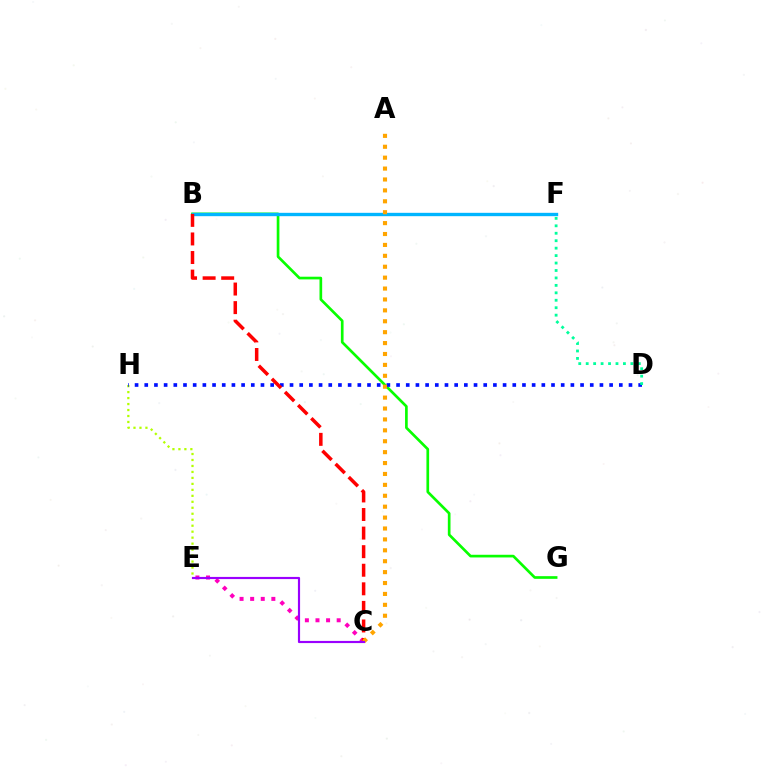{('B', 'G'): [{'color': '#08ff00', 'line_style': 'solid', 'thickness': 1.93}], ('E', 'H'): [{'color': '#b3ff00', 'line_style': 'dotted', 'thickness': 1.62}], ('C', 'E'): [{'color': '#ff00bd', 'line_style': 'dotted', 'thickness': 2.88}, {'color': '#9b00ff', 'line_style': 'solid', 'thickness': 1.56}], ('D', 'H'): [{'color': '#0010ff', 'line_style': 'dotted', 'thickness': 2.63}], ('B', 'F'): [{'color': '#00b5ff', 'line_style': 'solid', 'thickness': 2.42}], ('B', 'C'): [{'color': '#ff0000', 'line_style': 'dashed', 'thickness': 2.52}], ('A', 'C'): [{'color': '#ffa500', 'line_style': 'dotted', 'thickness': 2.96}], ('D', 'F'): [{'color': '#00ff9d', 'line_style': 'dotted', 'thickness': 2.02}]}